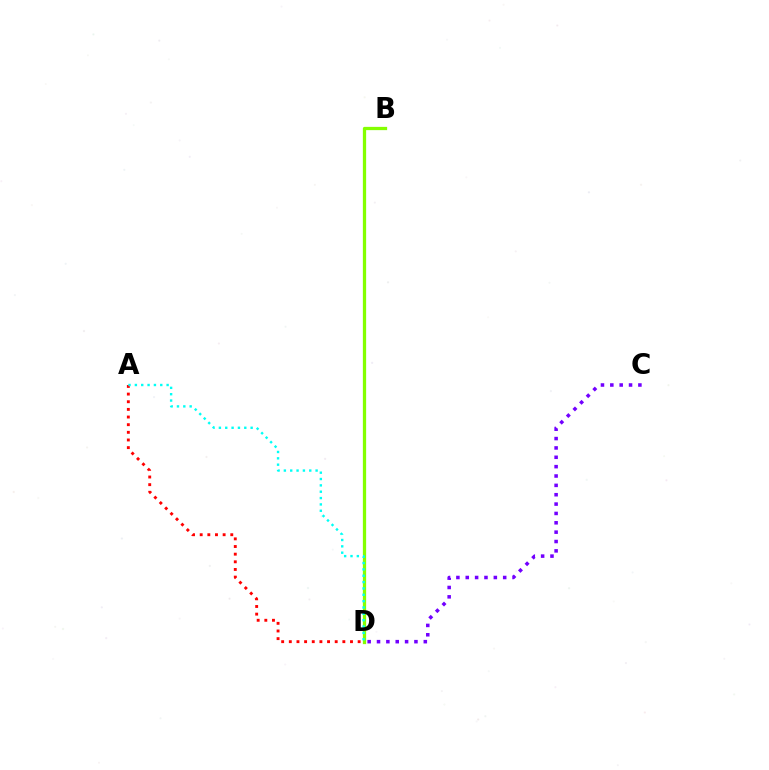{('A', 'D'): [{'color': '#ff0000', 'line_style': 'dotted', 'thickness': 2.08}, {'color': '#00fff6', 'line_style': 'dotted', 'thickness': 1.72}], ('B', 'D'): [{'color': '#84ff00', 'line_style': 'solid', 'thickness': 2.35}], ('C', 'D'): [{'color': '#7200ff', 'line_style': 'dotted', 'thickness': 2.54}]}